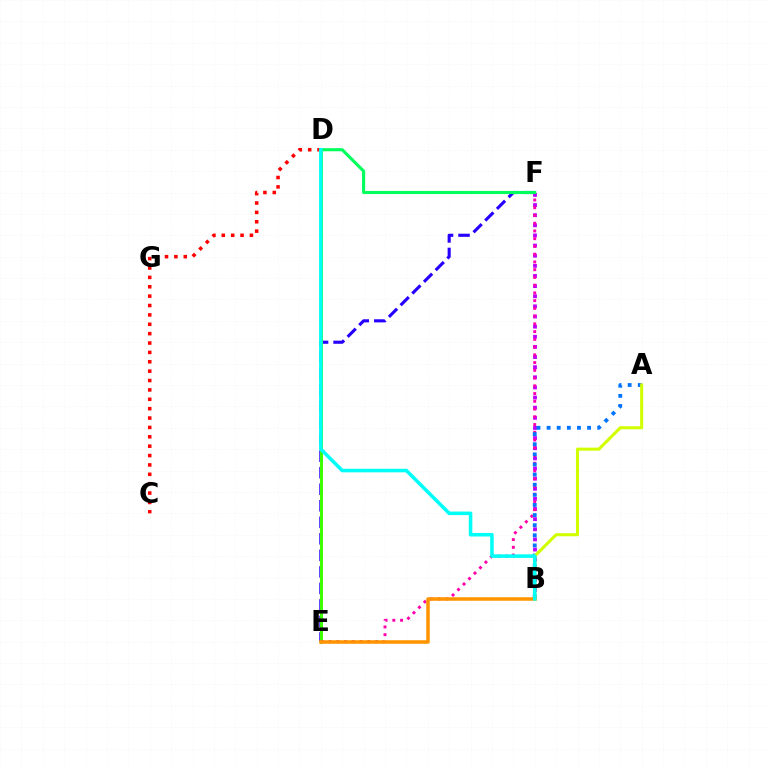{('E', 'F'): [{'color': '#2500ff', 'line_style': 'dashed', 'thickness': 2.25}, {'color': '#ff00ac', 'line_style': 'dotted', 'thickness': 2.1}], ('D', 'E'): [{'color': '#3dff00', 'line_style': 'solid', 'thickness': 2.18}], ('B', 'F'): [{'color': '#b900ff', 'line_style': 'dotted', 'thickness': 2.75}], ('C', 'D'): [{'color': '#ff0000', 'line_style': 'dotted', 'thickness': 2.55}], ('A', 'B'): [{'color': '#0074ff', 'line_style': 'dotted', 'thickness': 2.75}, {'color': '#d1ff00', 'line_style': 'solid', 'thickness': 2.2}], ('B', 'E'): [{'color': '#ff9400', 'line_style': 'solid', 'thickness': 2.54}], ('D', 'F'): [{'color': '#00ff5c', 'line_style': 'solid', 'thickness': 2.24}], ('B', 'D'): [{'color': '#00fff6', 'line_style': 'solid', 'thickness': 2.56}]}